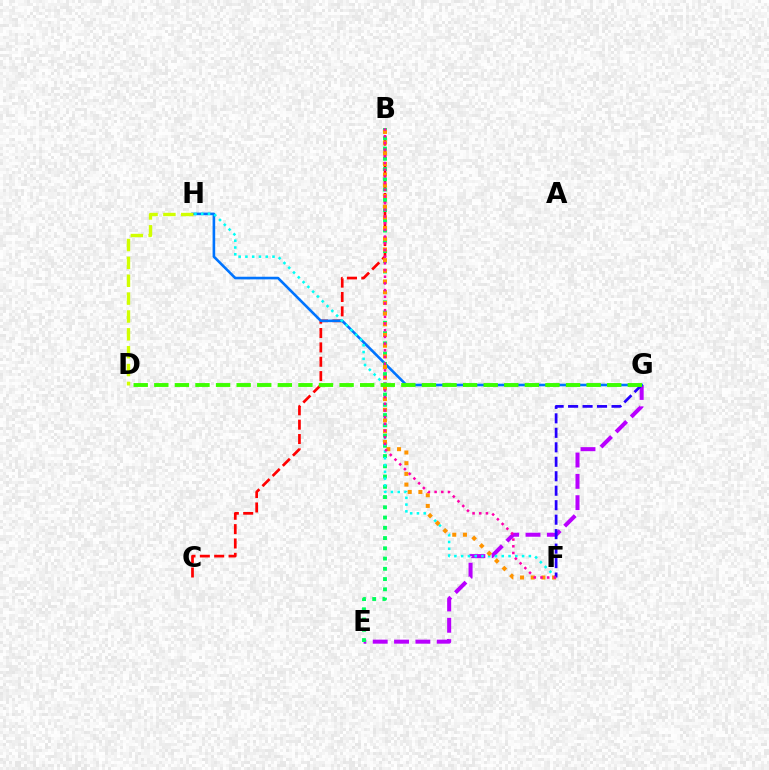{('E', 'G'): [{'color': '#b900ff', 'line_style': 'dashed', 'thickness': 2.9}], ('B', 'C'): [{'color': '#ff0000', 'line_style': 'dashed', 'thickness': 1.95}], ('G', 'H'): [{'color': '#0074ff', 'line_style': 'solid', 'thickness': 1.88}], ('B', 'E'): [{'color': '#00ff5c', 'line_style': 'dotted', 'thickness': 2.79}], ('F', 'H'): [{'color': '#00fff6', 'line_style': 'dotted', 'thickness': 1.84}], ('B', 'F'): [{'color': '#ff9400', 'line_style': 'dotted', 'thickness': 2.9}, {'color': '#ff00ac', 'line_style': 'dotted', 'thickness': 1.82}], ('D', 'H'): [{'color': '#d1ff00', 'line_style': 'dashed', 'thickness': 2.43}], ('F', 'G'): [{'color': '#2500ff', 'line_style': 'dashed', 'thickness': 1.97}], ('D', 'G'): [{'color': '#3dff00', 'line_style': 'dashed', 'thickness': 2.8}]}